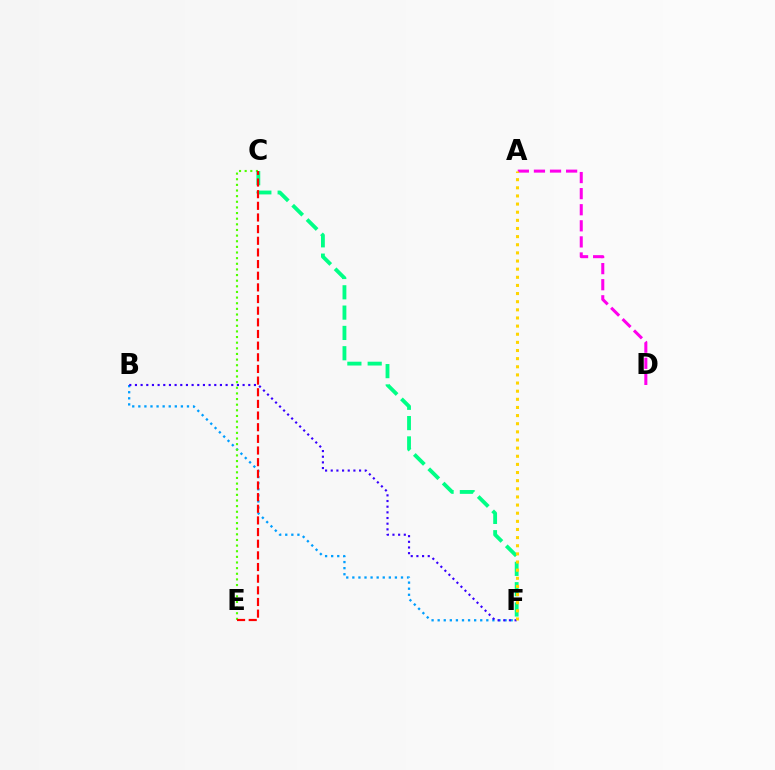{('A', 'D'): [{'color': '#ff00ed', 'line_style': 'dashed', 'thickness': 2.19}], ('B', 'F'): [{'color': '#009eff', 'line_style': 'dotted', 'thickness': 1.65}, {'color': '#3700ff', 'line_style': 'dotted', 'thickness': 1.54}], ('C', 'E'): [{'color': '#4fff00', 'line_style': 'dotted', 'thickness': 1.53}, {'color': '#ff0000', 'line_style': 'dashed', 'thickness': 1.58}], ('C', 'F'): [{'color': '#00ff86', 'line_style': 'dashed', 'thickness': 2.76}], ('A', 'F'): [{'color': '#ffd500', 'line_style': 'dotted', 'thickness': 2.21}]}